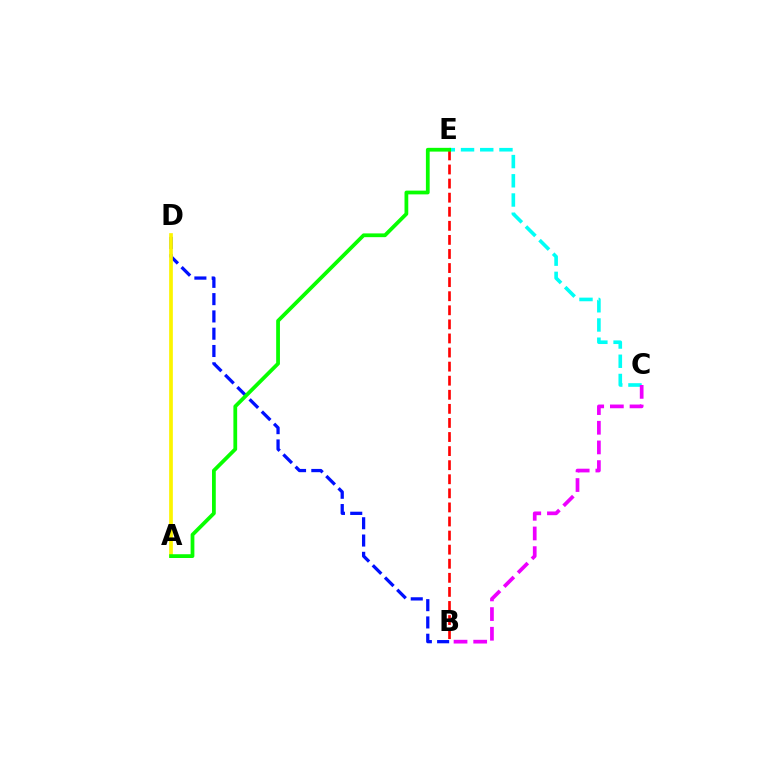{('C', 'E'): [{'color': '#00fff6', 'line_style': 'dashed', 'thickness': 2.61}], ('B', 'E'): [{'color': '#ff0000', 'line_style': 'dashed', 'thickness': 1.91}], ('B', 'D'): [{'color': '#0010ff', 'line_style': 'dashed', 'thickness': 2.35}], ('A', 'D'): [{'color': '#fcf500', 'line_style': 'solid', 'thickness': 2.65}], ('B', 'C'): [{'color': '#ee00ff', 'line_style': 'dashed', 'thickness': 2.67}], ('A', 'E'): [{'color': '#08ff00', 'line_style': 'solid', 'thickness': 2.71}]}